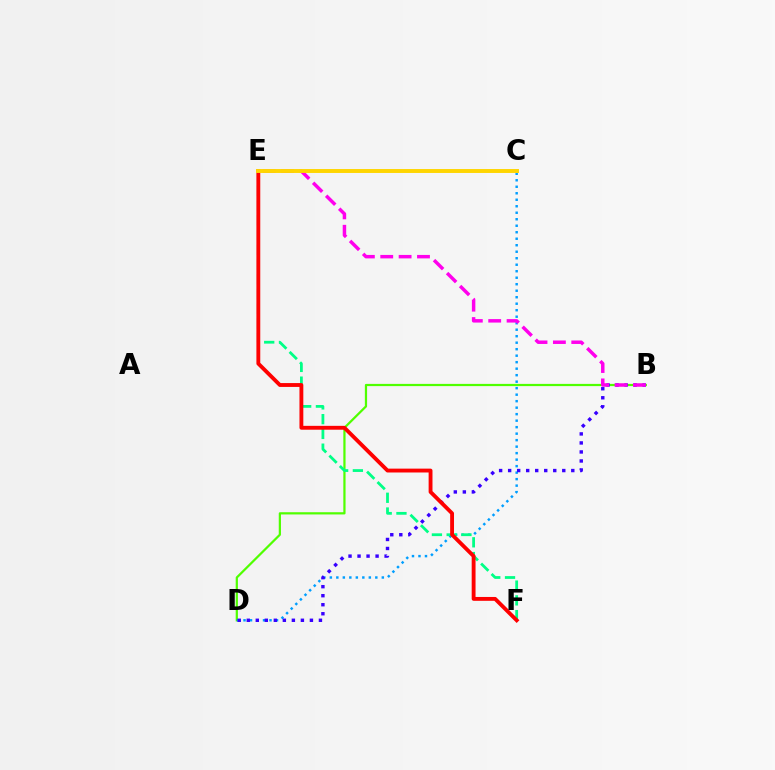{('B', 'D'): [{'color': '#4fff00', 'line_style': 'solid', 'thickness': 1.6}, {'color': '#3700ff', 'line_style': 'dotted', 'thickness': 2.45}], ('C', 'D'): [{'color': '#009eff', 'line_style': 'dotted', 'thickness': 1.77}], ('B', 'E'): [{'color': '#ff00ed', 'line_style': 'dashed', 'thickness': 2.5}], ('E', 'F'): [{'color': '#00ff86', 'line_style': 'dashed', 'thickness': 2.0}, {'color': '#ff0000', 'line_style': 'solid', 'thickness': 2.78}], ('C', 'E'): [{'color': '#ffd500', 'line_style': 'solid', 'thickness': 2.83}]}